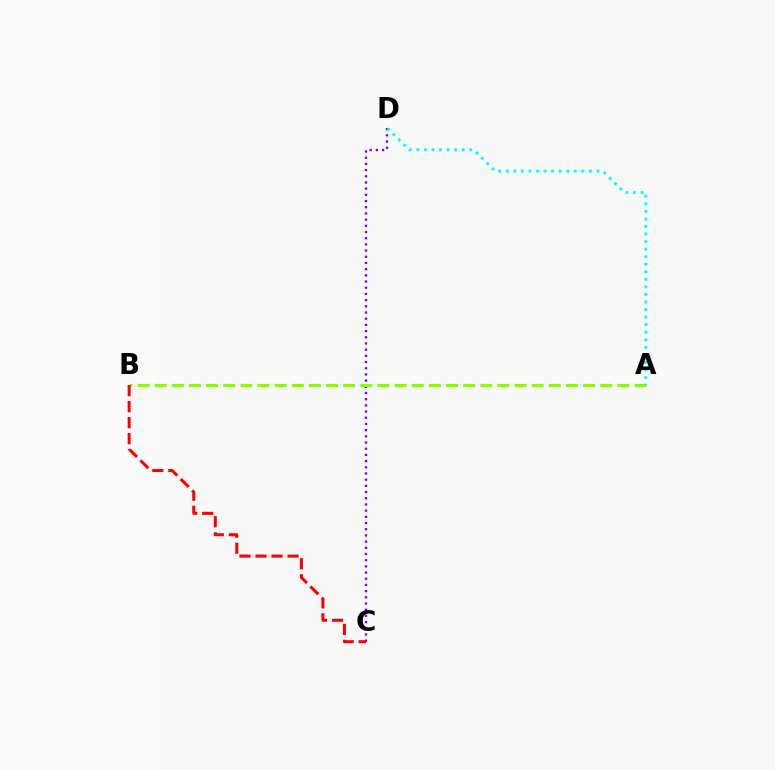{('C', 'D'): [{'color': '#7200ff', 'line_style': 'dotted', 'thickness': 1.68}], ('A', 'B'): [{'color': '#84ff00', 'line_style': 'dashed', 'thickness': 2.33}], ('B', 'C'): [{'color': '#ff0000', 'line_style': 'dashed', 'thickness': 2.18}], ('A', 'D'): [{'color': '#00fff6', 'line_style': 'dotted', 'thickness': 2.05}]}